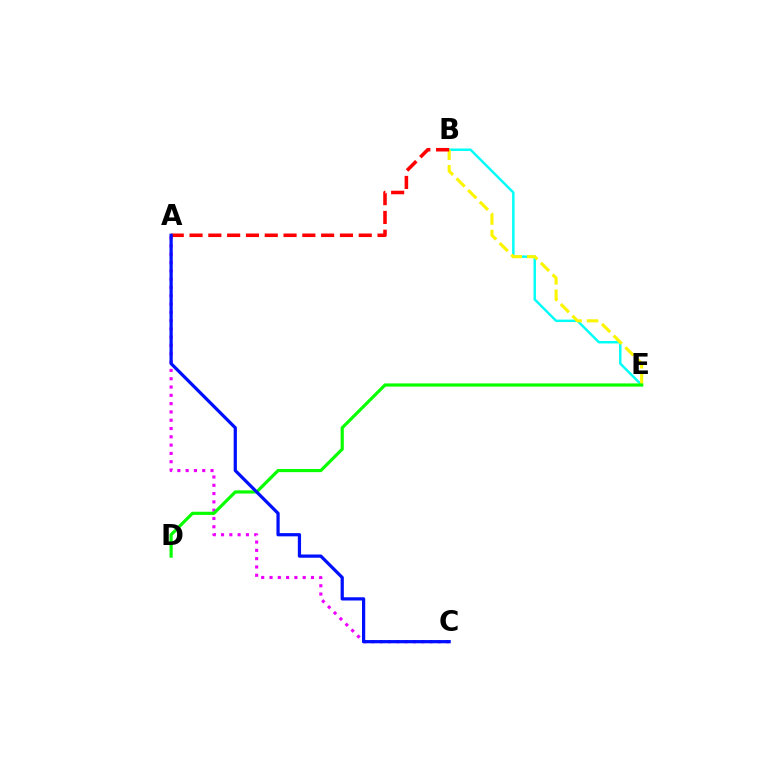{('A', 'C'): [{'color': '#ee00ff', 'line_style': 'dotted', 'thickness': 2.25}, {'color': '#0010ff', 'line_style': 'solid', 'thickness': 2.33}], ('B', 'E'): [{'color': '#00fff6', 'line_style': 'solid', 'thickness': 1.76}, {'color': '#fcf500', 'line_style': 'dashed', 'thickness': 2.24}], ('A', 'B'): [{'color': '#ff0000', 'line_style': 'dashed', 'thickness': 2.55}], ('D', 'E'): [{'color': '#08ff00', 'line_style': 'solid', 'thickness': 2.28}]}